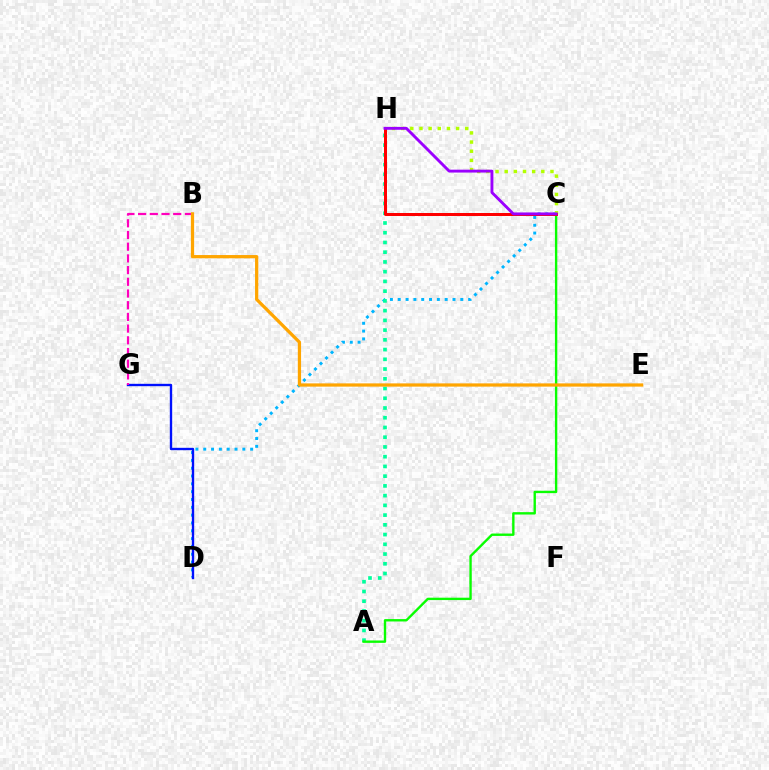{('C', 'D'): [{'color': '#00b5ff', 'line_style': 'dotted', 'thickness': 2.13}], ('A', 'H'): [{'color': '#00ff9d', 'line_style': 'dotted', 'thickness': 2.65}], ('D', 'G'): [{'color': '#0010ff', 'line_style': 'solid', 'thickness': 1.7}], ('A', 'C'): [{'color': '#08ff00', 'line_style': 'solid', 'thickness': 1.71}], ('B', 'G'): [{'color': '#ff00bd', 'line_style': 'dashed', 'thickness': 1.59}], ('C', 'H'): [{'color': '#b3ff00', 'line_style': 'dotted', 'thickness': 2.49}, {'color': '#ff0000', 'line_style': 'solid', 'thickness': 2.15}, {'color': '#9b00ff', 'line_style': 'solid', 'thickness': 2.08}], ('B', 'E'): [{'color': '#ffa500', 'line_style': 'solid', 'thickness': 2.34}]}